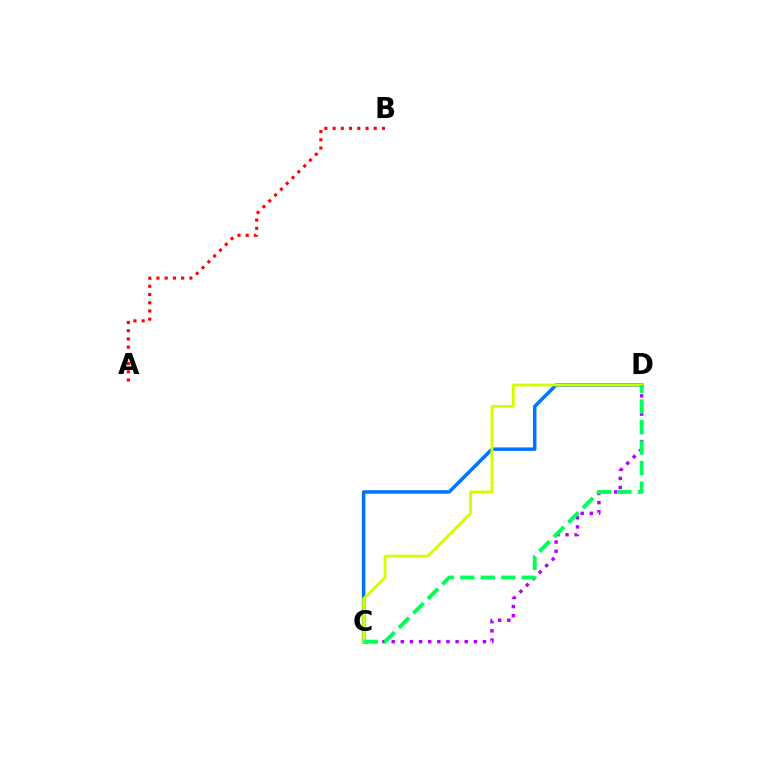{('A', 'B'): [{'color': '#ff0000', 'line_style': 'dotted', 'thickness': 2.23}], ('C', 'D'): [{'color': '#b900ff', 'line_style': 'dotted', 'thickness': 2.48}, {'color': '#0074ff', 'line_style': 'solid', 'thickness': 2.5}, {'color': '#d1ff00', 'line_style': 'solid', 'thickness': 2.05}, {'color': '#00ff5c', 'line_style': 'dashed', 'thickness': 2.79}]}